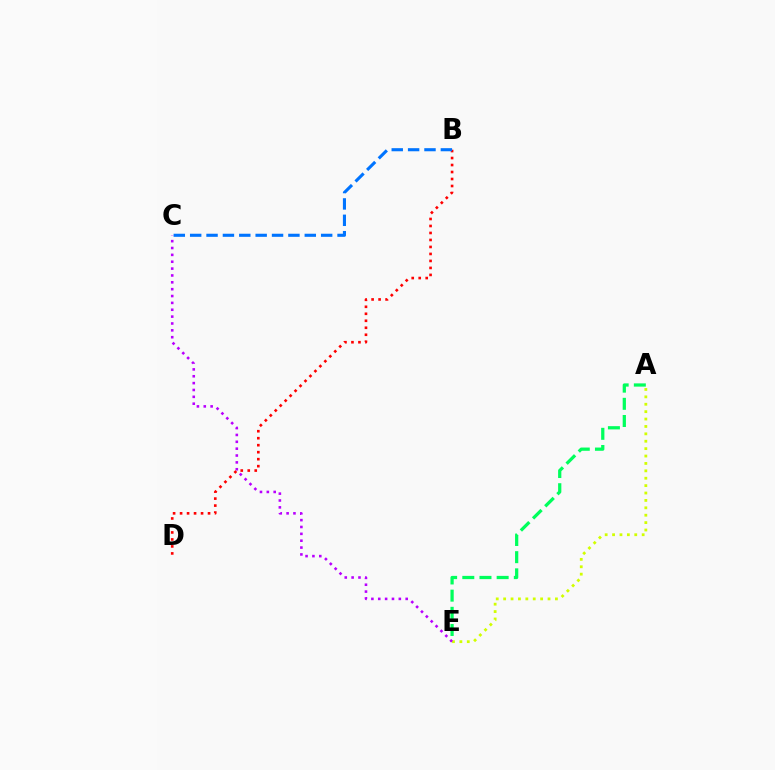{('A', 'E'): [{'color': '#00ff5c', 'line_style': 'dashed', 'thickness': 2.33}, {'color': '#d1ff00', 'line_style': 'dotted', 'thickness': 2.01}], ('C', 'E'): [{'color': '#b900ff', 'line_style': 'dotted', 'thickness': 1.86}], ('B', 'D'): [{'color': '#ff0000', 'line_style': 'dotted', 'thickness': 1.9}], ('B', 'C'): [{'color': '#0074ff', 'line_style': 'dashed', 'thickness': 2.22}]}